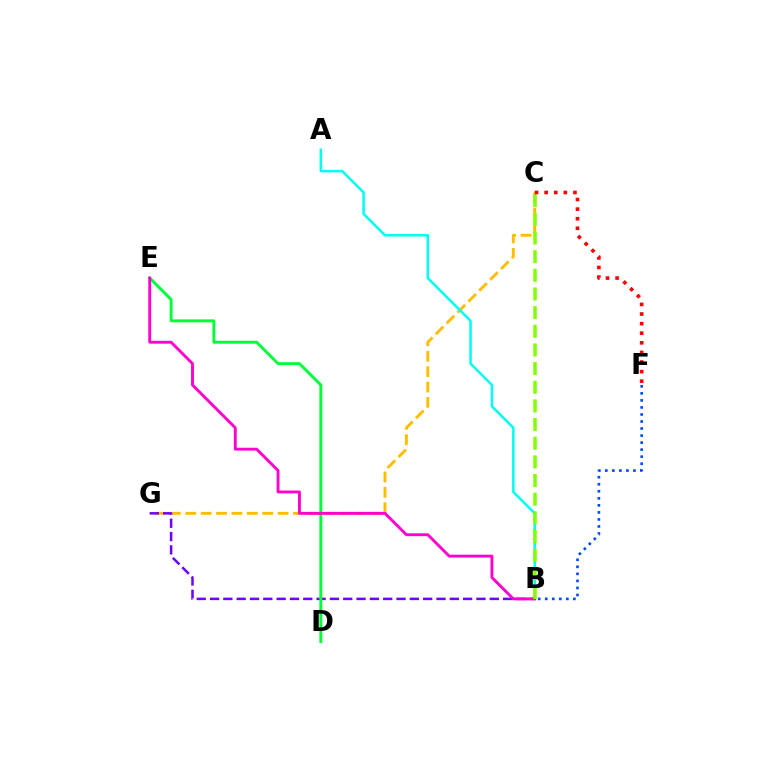{('C', 'G'): [{'color': '#ffbd00', 'line_style': 'dashed', 'thickness': 2.09}], ('A', 'B'): [{'color': '#00fff6', 'line_style': 'solid', 'thickness': 1.82}], ('B', 'G'): [{'color': '#7200ff', 'line_style': 'dashed', 'thickness': 1.81}], ('D', 'E'): [{'color': '#00ff39', 'line_style': 'solid', 'thickness': 2.1}], ('B', 'F'): [{'color': '#004bff', 'line_style': 'dotted', 'thickness': 1.91}], ('B', 'E'): [{'color': '#ff00cf', 'line_style': 'solid', 'thickness': 2.07}], ('B', 'C'): [{'color': '#84ff00', 'line_style': 'dashed', 'thickness': 2.53}], ('C', 'F'): [{'color': '#ff0000', 'line_style': 'dotted', 'thickness': 2.61}]}